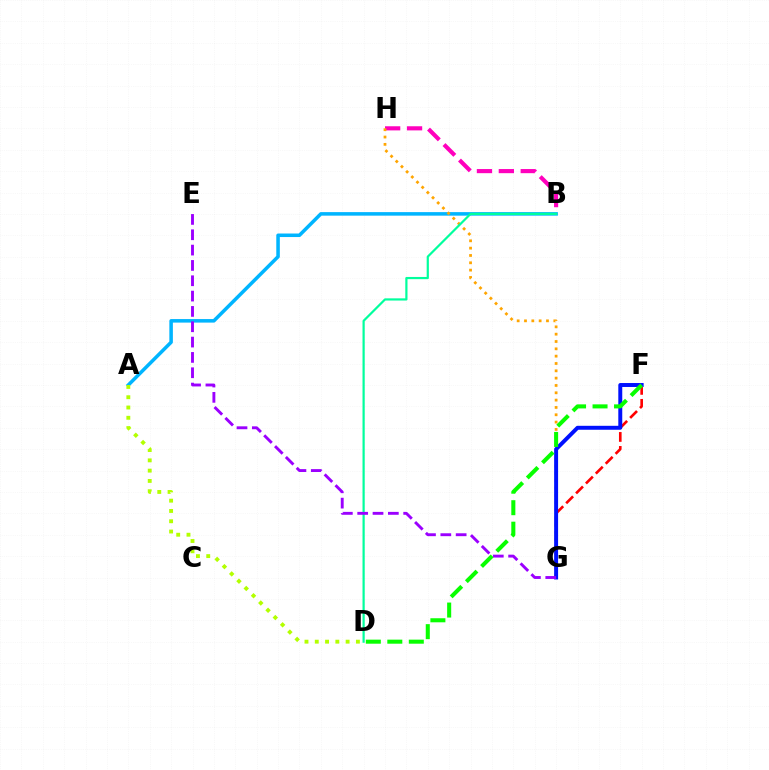{('F', 'G'): [{'color': '#ff0000', 'line_style': 'dashed', 'thickness': 1.9}, {'color': '#0010ff', 'line_style': 'solid', 'thickness': 2.84}], ('A', 'B'): [{'color': '#00b5ff', 'line_style': 'solid', 'thickness': 2.54}], ('B', 'H'): [{'color': '#ff00bd', 'line_style': 'dashed', 'thickness': 2.98}], ('G', 'H'): [{'color': '#ffa500', 'line_style': 'dotted', 'thickness': 1.99}], ('B', 'D'): [{'color': '#00ff9d', 'line_style': 'solid', 'thickness': 1.59}], ('A', 'D'): [{'color': '#b3ff00', 'line_style': 'dotted', 'thickness': 2.79}], ('E', 'G'): [{'color': '#9b00ff', 'line_style': 'dashed', 'thickness': 2.08}], ('D', 'F'): [{'color': '#08ff00', 'line_style': 'dashed', 'thickness': 2.92}]}